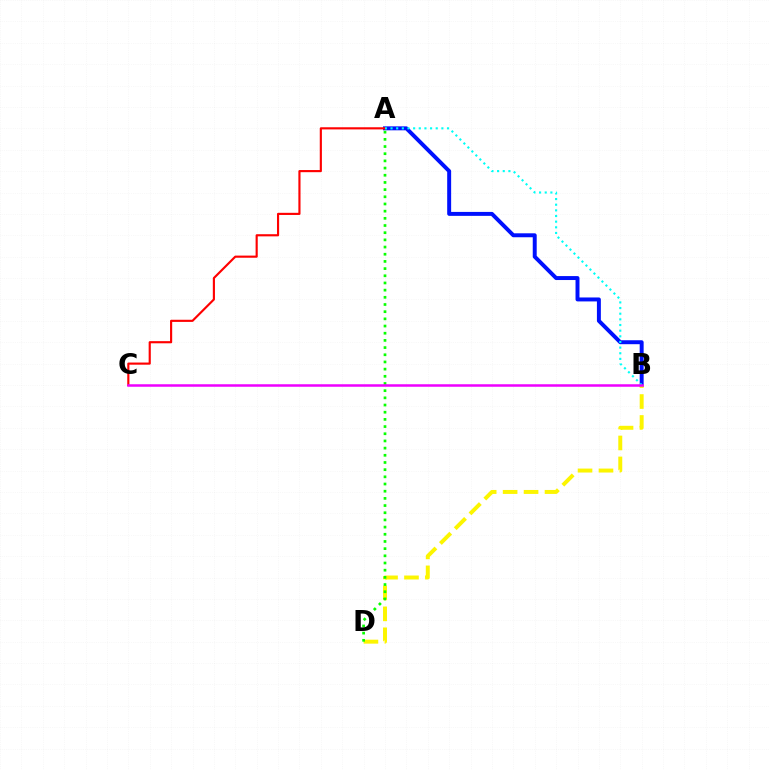{('A', 'B'): [{'color': '#0010ff', 'line_style': 'solid', 'thickness': 2.84}, {'color': '#00fff6', 'line_style': 'dotted', 'thickness': 1.53}], ('A', 'C'): [{'color': '#ff0000', 'line_style': 'solid', 'thickness': 1.55}], ('B', 'D'): [{'color': '#fcf500', 'line_style': 'dashed', 'thickness': 2.85}], ('A', 'D'): [{'color': '#08ff00', 'line_style': 'dotted', 'thickness': 1.95}], ('B', 'C'): [{'color': '#ee00ff', 'line_style': 'solid', 'thickness': 1.81}]}